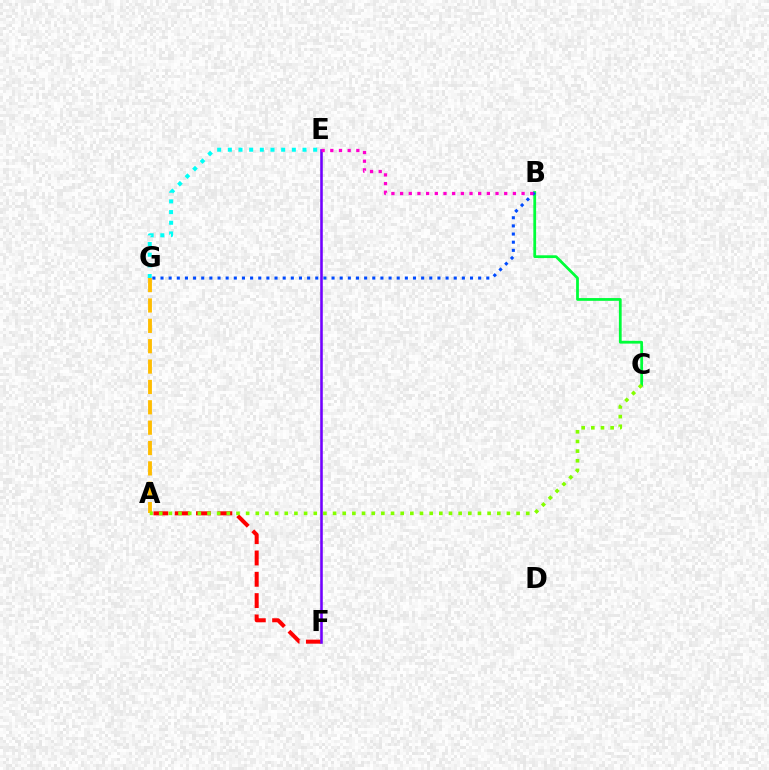{('B', 'C'): [{'color': '#00ff39', 'line_style': 'solid', 'thickness': 2.0}], ('E', 'G'): [{'color': '#00fff6', 'line_style': 'dotted', 'thickness': 2.9}], ('A', 'F'): [{'color': '#ff0000', 'line_style': 'dashed', 'thickness': 2.9}], ('E', 'F'): [{'color': '#7200ff', 'line_style': 'solid', 'thickness': 1.85}], ('A', 'G'): [{'color': '#ffbd00', 'line_style': 'dashed', 'thickness': 2.77}], ('B', 'G'): [{'color': '#004bff', 'line_style': 'dotted', 'thickness': 2.21}], ('B', 'E'): [{'color': '#ff00cf', 'line_style': 'dotted', 'thickness': 2.36}], ('A', 'C'): [{'color': '#84ff00', 'line_style': 'dotted', 'thickness': 2.62}]}